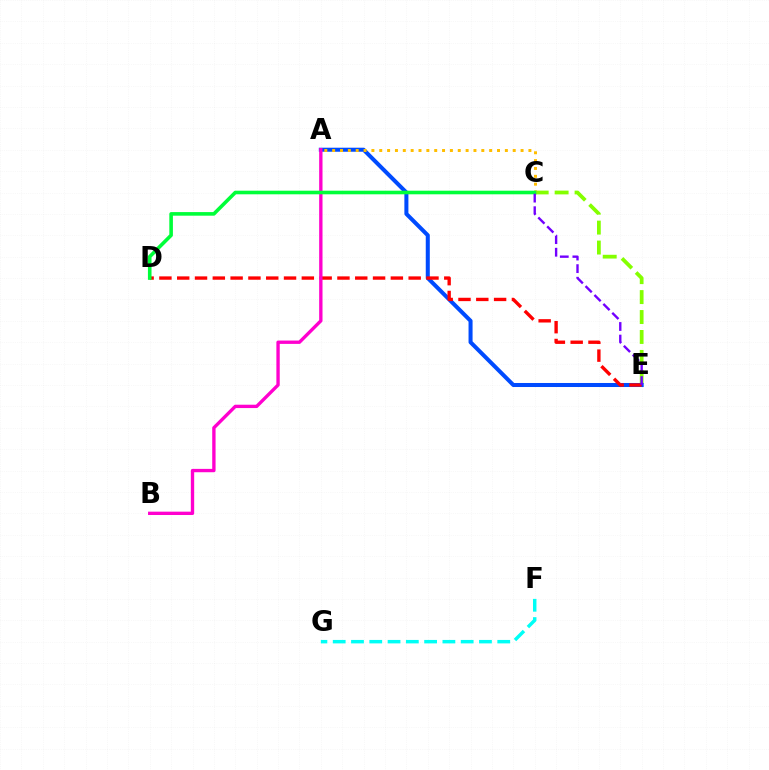{('C', 'E'): [{'color': '#84ff00', 'line_style': 'dashed', 'thickness': 2.71}, {'color': '#7200ff', 'line_style': 'dashed', 'thickness': 1.71}], ('A', 'E'): [{'color': '#004bff', 'line_style': 'solid', 'thickness': 2.9}], ('A', 'C'): [{'color': '#ffbd00', 'line_style': 'dotted', 'thickness': 2.13}], ('F', 'G'): [{'color': '#00fff6', 'line_style': 'dashed', 'thickness': 2.48}], ('D', 'E'): [{'color': '#ff0000', 'line_style': 'dashed', 'thickness': 2.42}], ('A', 'B'): [{'color': '#ff00cf', 'line_style': 'solid', 'thickness': 2.41}], ('C', 'D'): [{'color': '#00ff39', 'line_style': 'solid', 'thickness': 2.59}]}